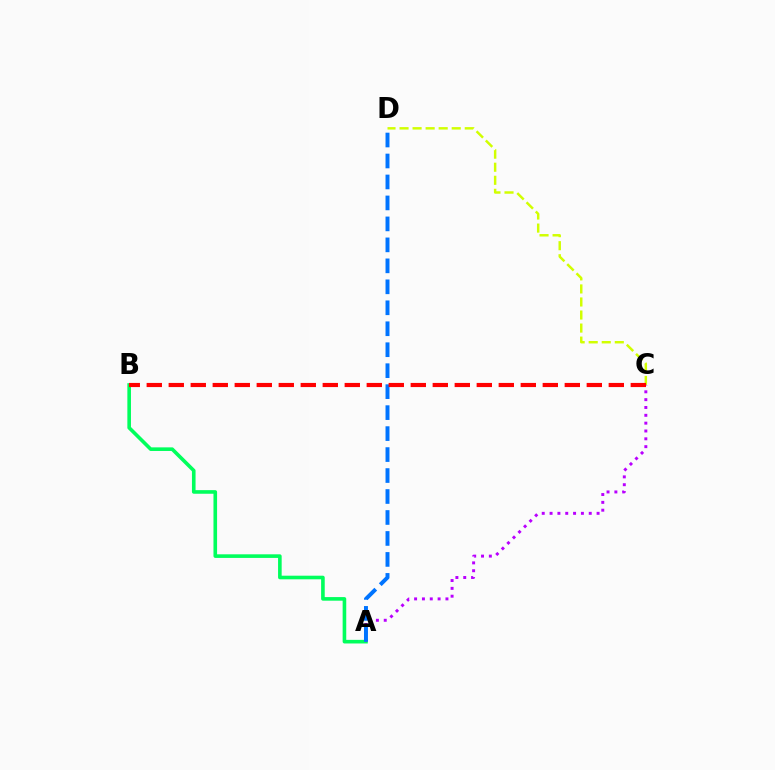{('A', 'B'): [{'color': '#00ff5c', 'line_style': 'solid', 'thickness': 2.6}], ('A', 'C'): [{'color': '#b900ff', 'line_style': 'dotted', 'thickness': 2.13}], ('A', 'D'): [{'color': '#0074ff', 'line_style': 'dashed', 'thickness': 2.85}], ('C', 'D'): [{'color': '#d1ff00', 'line_style': 'dashed', 'thickness': 1.77}], ('B', 'C'): [{'color': '#ff0000', 'line_style': 'dashed', 'thickness': 2.99}]}